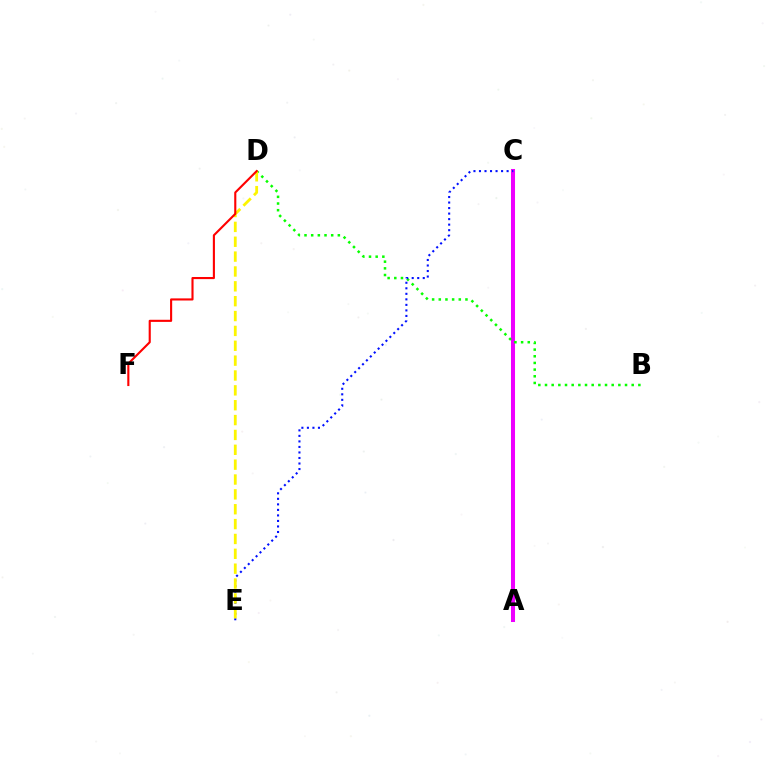{('A', 'C'): [{'color': '#00fff6', 'line_style': 'dashed', 'thickness': 2.88}, {'color': '#ee00ff', 'line_style': 'solid', 'thickness': 2.9}], ('B', 'D'): [{'color': '#08ff00', 'line_style': 'dotted', 'thickness': 1.81}], ('C', 'E'): [{'color': '#0010ff', 'line_style': 'dotted', 'thickness': 1.5}], ('D', 'E'): [{'color': '#fcf500', 'line_style': 'dashed', 'thickness': 2.02}], ('D', 'F'): [{'color': '#ff0000', 'line_style': 'solid', 'thickness': 1.52}]}